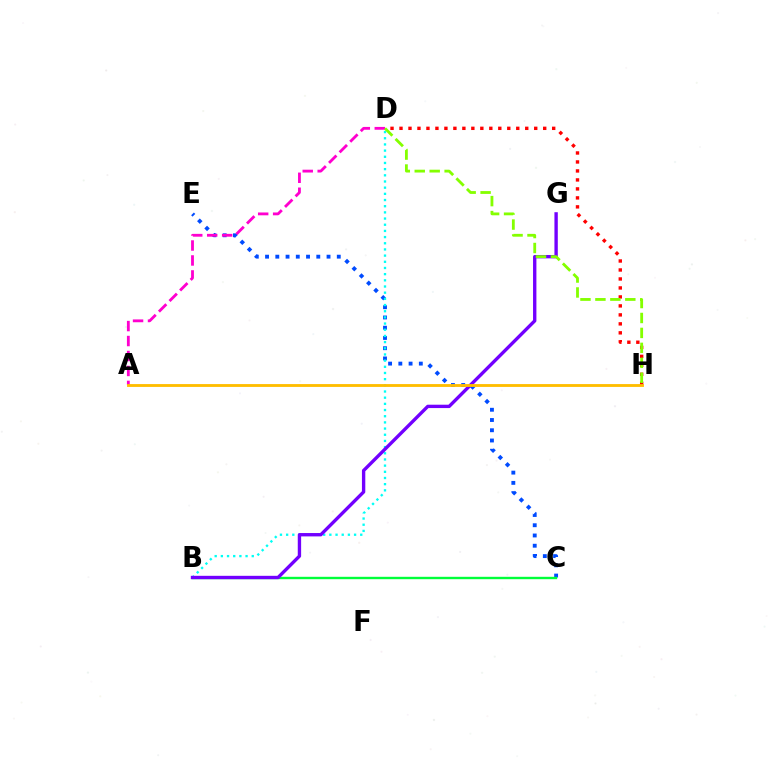{('C', 'E'): [{'color': '#004bff', 'line_style': 'dotted', 'thickness': 2.78}], ('D', 'H'): [{'color': '#ff0000', 'line_style': 'dotted', 'thickness': 2.44}, {'color': '#84ff00', 'line_style': 'dashed', 'thickness': 2.03}], ('B', 'D'): [{'color': '#00fff6', 'line_style': 'dotted', 'thickness': 1.68}], ('B', 'C'): [{'color': '#00ff39', 'line_style': 'solid', 'thickness': 1.71}], ('B', 'G'): [{'color': '#7200ff', 'line_style': 'solid', 'thickness': 2.42}], ('A', 'D'): [{'color': '#ff00cf', 'line_style': 'dashed', 'thickness': 2.03}], ('A', 'H'): [{'color': '#ffbd00', 'line_style': 'solid', 'thickness': 2.05}]}